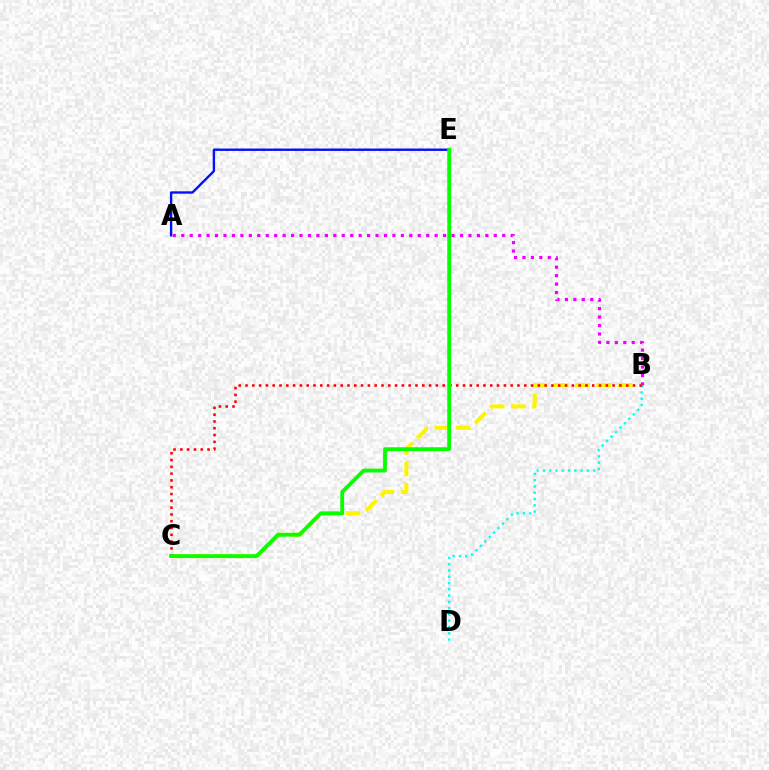{('B', 'C'): [{'color': '#fcf500', 'line_style': 'dashed', 'thickness': 2.9}, {'color': '#ff0000', 'line_style': 'dotted', 'thickness': 1.85}], ('A', 'E'): [{'color': '#0010ff', 'line_style': 'solid', 'thickness': 1.71}], ('B', 'D'): [{'color': '#00fff6', 'line_style': 'dotted', 'thickness': 1.71}], ('C', 'E'): [{'color': '#08ff00', 'line_style': 'solid', 'thickness': 2.75}], ('A', 'B'): [{'color': '#ee00ff', 'line_style': 'dotted', 'thickness': 2.29}]}